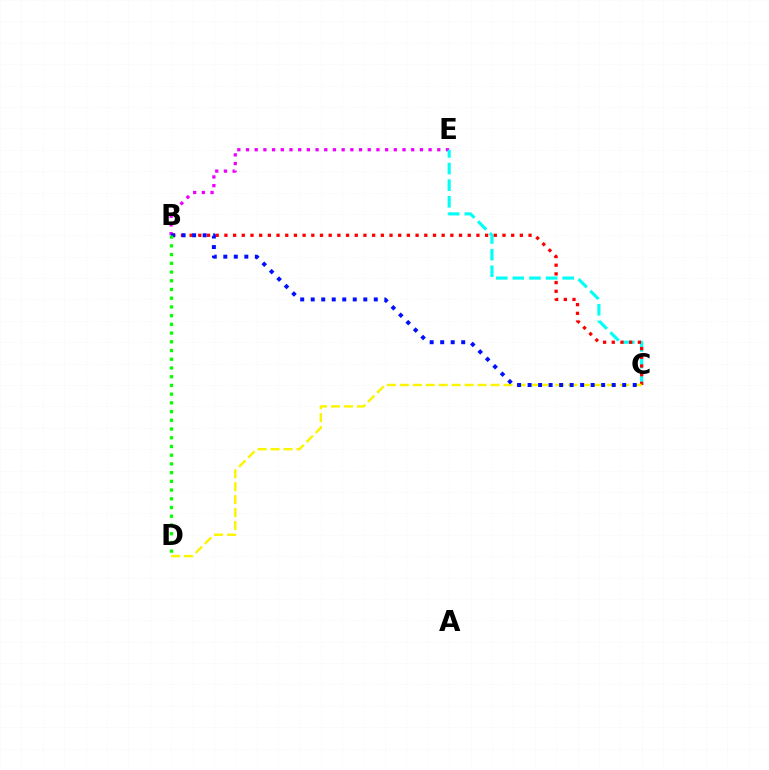{('B', 'E'): [{'color': '#ee00ff', 'line_style': 'dotted', 'thickness': 2.36}], ('C', 'E'): [{'color': '#00fff6', 'line_style': 'dashed', 'thickness': 2.26}], ('B', 'C'): [{'color': '#ff0000', 'line_style': 'dotted', 'thickness': 2.36}, {'color': '#0010ff', 'line_style': 'dotted', 'thickness': 2.86}], ('C', 'D'): [{'color': '#fcf500', 'line_style': 'dashed', 'thickness': 1.76}], ('B', 'D'): [{'color': '#08ff00', 'line_style': 'dotted', 'thickness': 2.37}]}